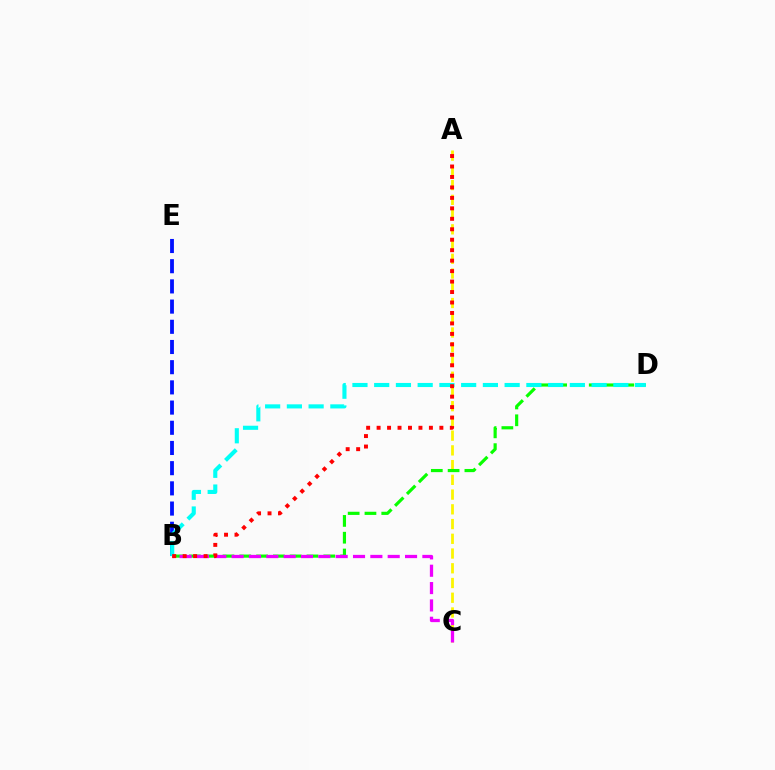{('A', 'C'): [{'color': '#fcf500', 'line_style': 'dashed', 'thickness': 2.0}], ('B', 'E'): [{'color': '#0010ff', 'line_style': 'dashed', 'thickness': 2.74}], ('B', 'D'): [{'color': '#08ff00', 'line_style': 'dashed', 'thickness': 2.28}, {'color': '#00fff6', 'line_style': 'dashed', 'thickness': 2.95}], ('B', 'C'): [{'color': '#ee00ff', 'line_style': 'dashed', 'thickness': 2.36}], ('A', 'B'): [{'color': '#ff0000', 'line_style': 'dotted', 'thickness': 2.84}]}